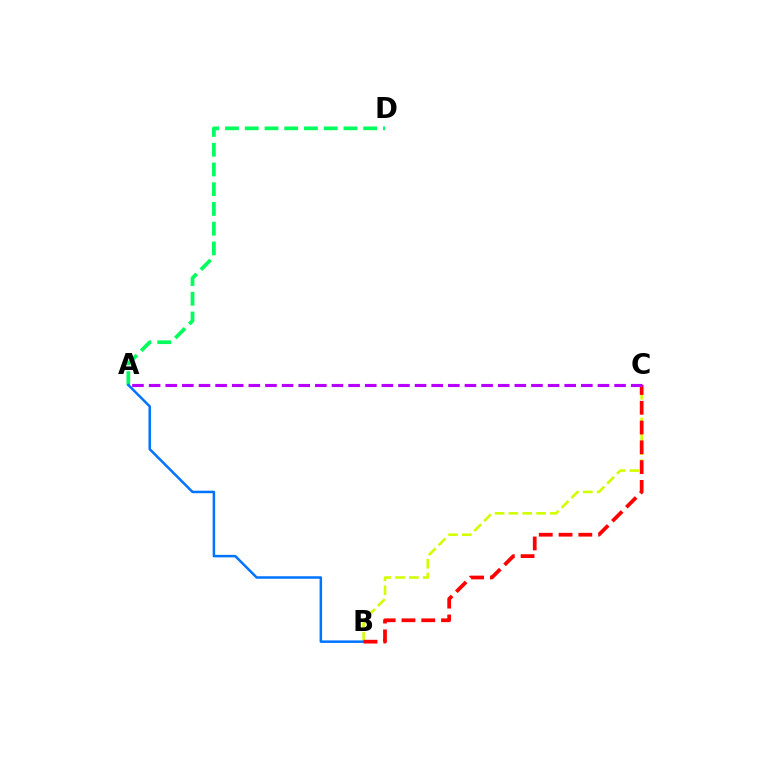{('B', 'C'): [{'color': '#d1ff00', 'line_style': 'dashed', 'thickness': 1.88}, {'color': '#ff0000', 'line_style': 'dashed', 'thickness': 2.69}], ('A', 'D'): [{'color': '#00ff5c', 'line_style': 'dashed', 'thickness': 2.68}], ('A', 'B'): [{'color': '#0074ff', 'line_style': 'solid', 'thickness': 1.81}], ('A', 'C'): [{'color': '#b900ff', 'line_style': 'dashed', 'thickness': 2.26}]}